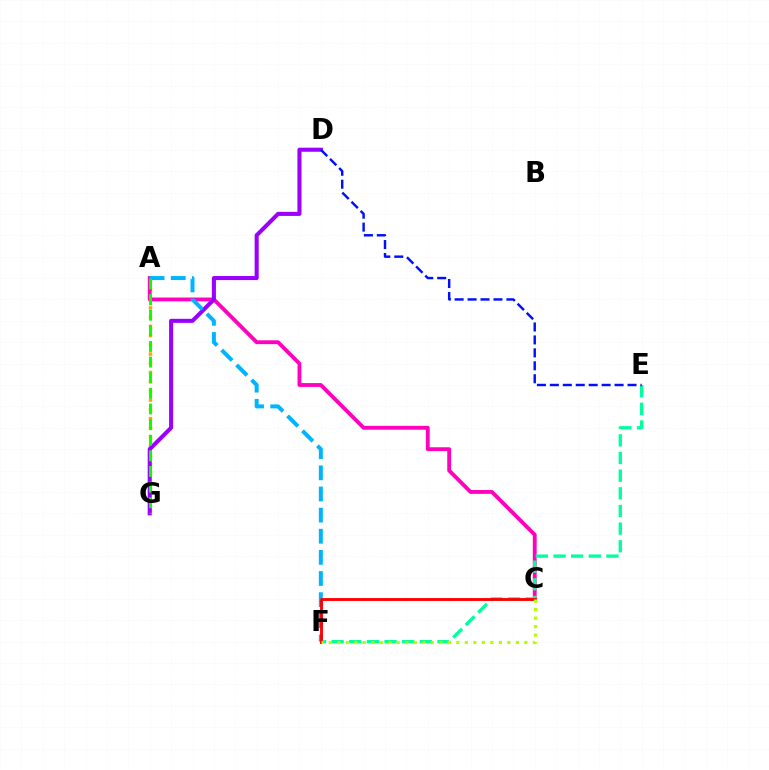{('A', 'G'): [{'color': '#ffa500', 'line_style': 'dotted', 'thickness': 2.51}, {'color': '#08ff00', 'line_style': 'dashed', 'thickness': 2.12}], ('A', 'C'): [{'color': '#ff00bd', 'line_style': 'solid', 'thickness': 2.76}], ('D', 'G'): [{'color': '#9b00ff', 'line_style': 'solid', 'thickness': 2.93}], ('E', 'F'): [{'color': '#00ff9d', 'line_style': 'dashed', 'thickness': 2.4}], ('A', 'F'): [{'color': '#00b5ff', 'line_style': 'dashed', 'thickness': 2.87}], ('C', 'F'): [{'color': '#ff0000', 'line_style': 'solid', 'thickness': 2.06}, {'color': '#b3ff00', 'line_style': 'dotted', 'thickness': 2.31}], ('D', 'E'): [{'color': '#0010ff', 'line_style': 'dashed', 'thickness': 1.76}]}